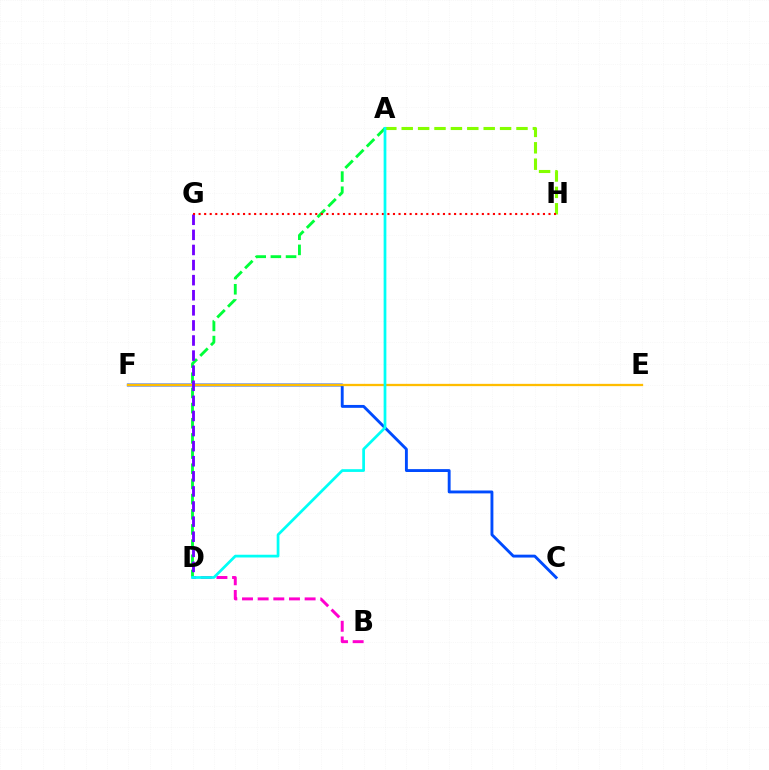{('B', 'D'): [{'color': '#ff00cf', 'line_style': 'dashed', 'thickness': 2.13}], ('C', 'F'): [{'color': '#004bff', 'line_style': 'solid', 'thickness': 2.07}], ('A', 'D'): [{'color': '#00ff39', 'line_style': 'dashed', 'thickness': 2.06}, {'color': '#00fff6', 'line_style': 'solid', 'thickness': 1.97}], ('E', 'F'): [{'color': '#ffbd00', 'line_style': 'solid', 'thickness': 1.66}], ('A', 'H'): [{'color': '#84ff00', 'line_style': 'dashed', 'thickness': 2.23}], ('D', 'G'): [{'color': '#7200ff', 'line_style': 'dashed', 'thickness': 2.05}], ('G', 'H'): [{'color': '#ff0000', 'line_style': 'dotted', 'thickness': 1.51}]}